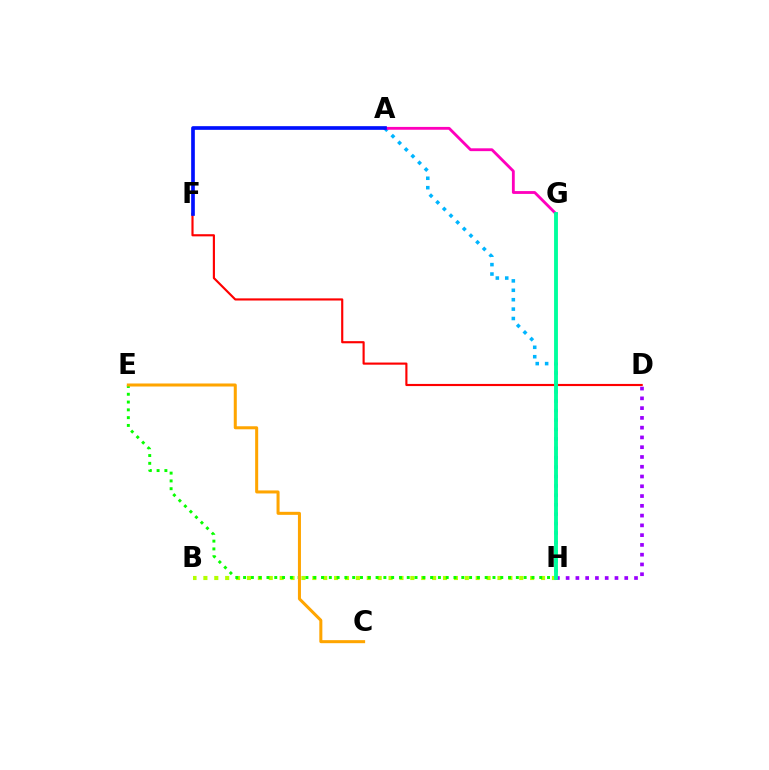{('D', 'H'): [{'color': '#9b00ff', 'line_style': 'dotted', 'thickness': 2.65}], ('D', 'F'): [{'color': '#ff0000', 'line_style': 'solid', 'thickness': 1.55}], ('B', 'H'): [{'color': '#b3ff00', 'line_style': 'dotted', 'thickness': 2.96}], ('A', 'H'): [{'color': '#00b5ff', 'line_style': 'dotted', 'thickness': 2.56}], ('A', 'G'): [{'color': '#ff00bd', 'line_style': 'solid', 'thickness': 2.04}], ('A', 'F'): [{'color': '#0010ff', 'line_style': 'solid', 'thickness': 2.64}], ('E', 'H'): [{'color': '#08ff00', 'line_style': 'dotted', 'thickness': 2.12}], ('G', 'H'): [{'color': '#00ff9d', 'line_style': 'solid', 'thickness': 2.78}], ('C', 'E'): [{'color': '#ffa500', 'line_style': 'solid', 'thickness': 2.18}]}